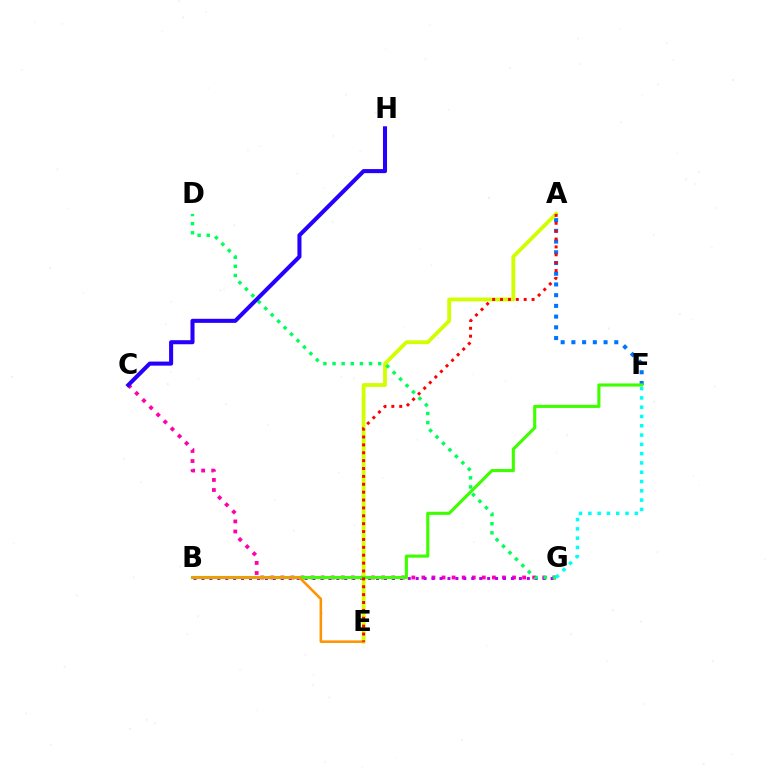{('C', 'G'): [{'color': '#ff00ac', 'line_style': 'dotted', 'thickness': 2.74}], ('B', 'G'): [{'color': '#b900ff', 'line_style': 'dotted', 'thickness': 2.16}], ('A', 'F'): [{'color': '#0074ff', 'line_style': 'dotted', 'thickness': 2.91}], ('A', 'E'): [{'color': '#d1ff00', 'line_style': 'solid', 'thickness': 2.74}, {'color': '#ff0000', 'line_style': 'dotted', 'thickness': 2.14}], ('B', 'F'): [{'color': '#3dff00', 'line_style': 'solid', 'thickness': 2.24}], ('D', 'G'): [{'color': '#00ff5c', 'line_style': 'dotted', 'thickness': 2.48}], ('B', 'E'): [{'color': '#ff9400', 'line_style': 'solid', 'thickness': 1.85}], ('F', 'G'): [{'color': '#00fff6', 'line_style': 'dotted', 'thickness': 2.52}], ('C', 'H'): [{'color': '#2500ff', 'line_style': 'solid', 'thickness': 2.93}]}